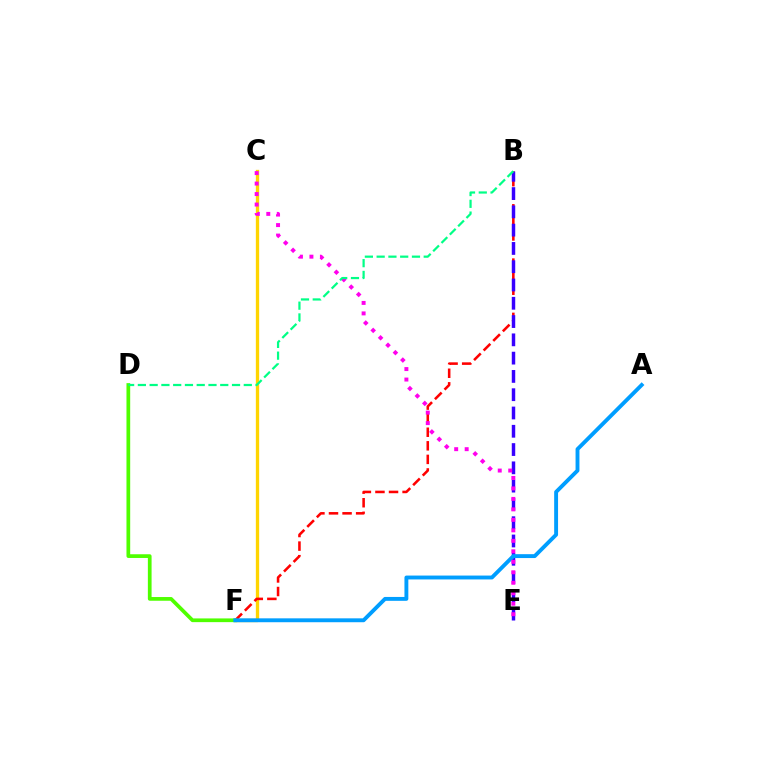{('C', 'F'): [{'color': '#ffd500', 'line_style': 'solid', 'thickness': 2.39}], ('B', 'F'): [{'color': '#ff0000', 'line_style': 'dashed', 'thickness': 1.84}], ('D', 'F'): [{'color': '#4fff00', 'line_style': 'solid', 'thickness': 2.68}], ('B', 'E'): [{'color': '#3700ff', 'line_style': 'dashed', 'thickness': 2.48}], ('A', 'F'): [{'color': '#009eff', 'line_style': 'solid', 'thickness': 2.8}], ('C', 'E'): [{'color': '#ff00ed', 'line_style': 'dotted', 'thickness': 2.85}], ('B', 'D'): [{'color': '#00ff86', 'line_style': 'dashed', 'thickness': 1.6}]}